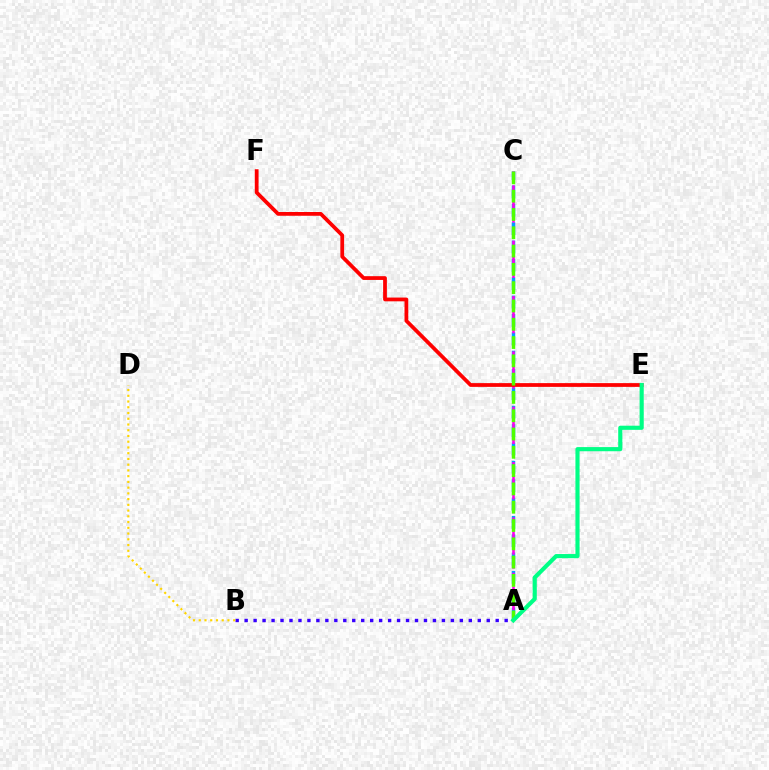{('A', 'C'): [{'color': '#009eff', 'line_style': 'dashed', 'thickness': 2.49}, {'color': '#ff00ed', 'line_style': 'dashed', 'thickness': 1.88}, {'color': '#4fff00', 'line_style': 'dashed', 'thickness': 2.49}], ('E', 'F'): [{'color': '#ff0000', 'line_style': 'solid', 'thickness': 2.71}], ('A', 'B'): [{'color': '#3700ff', 'line_style': 'dotted', 'thickness': 2.44}], ('A', 'E'): [{'color': '#00ff86', 'line_style': 'solid', 'thickness': 2.98}], ('B', 'D'): [{'color': '#ffd500', 'line_style': 'dotted', 'thickness': 1.56}]}